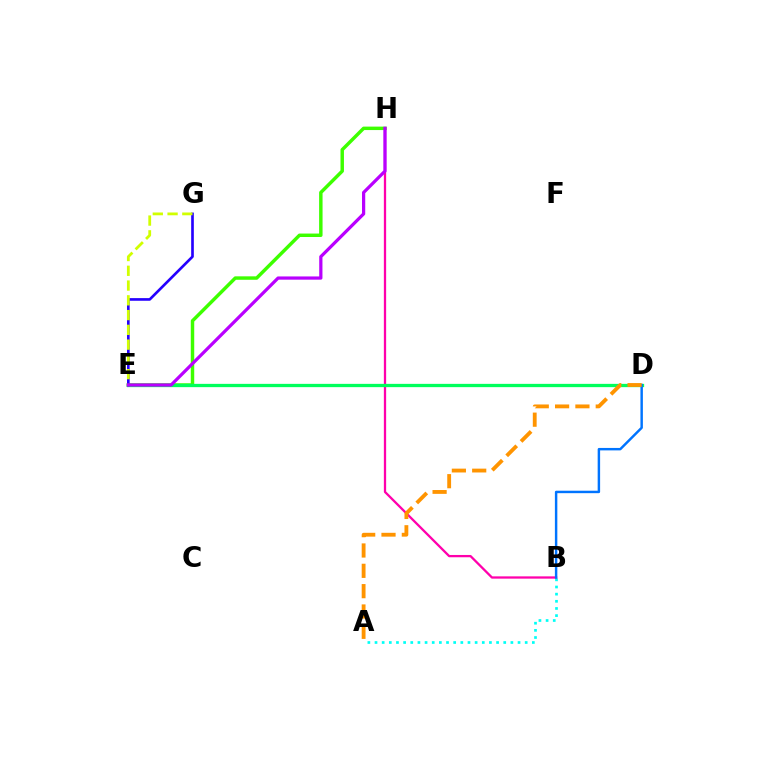{('A', 'B'): [{'color': '#00fff6', 'line_style': 'dotted', 'thickness': 1.94}], ('E', 'H'): [{'color': '#3dff00', 'line_style': 'solid', 'thickness': 2.48}, {'color': '#b900ff', 'line_style': 'solid', 'thickness': 2.33}], ('D', 'E'): [{'color': '#ff0000', 'line_style': 'dotted', 'thickness': 2.13}, {'color': '#00ff5c', 'line_style': 'solid', 'thickness': 2.37}], ('B', 'H'): [{'color': '#ff00ac', 'line_style': 'solid', 'thickness': 1.64}], ('B', 'D'): [{'color': '#0074ff', 'line_style': 'solid', 'thickness': 1.76}], ('E', 'G'): [{'color': '#2500ff', 'line_style': 'solid', 'thickness': 1.91}, {'color': '#d1ff00', 'line_style': 'dashed', 'thickness': 2.01}], ('A', 'D'): [{'color': '#ff9400', 'line_style': 'dashed', 'thickness': 2.76}]}